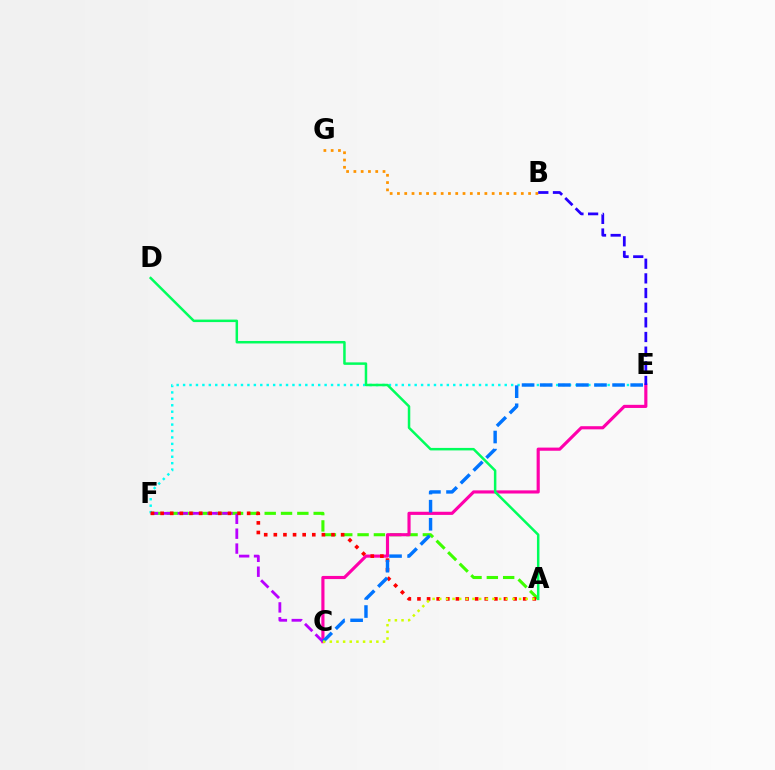{('E', 'F'): [{'color': '#00fff6', 'line_style': 'dotted', 'thickness': 1.75}], ('B', 'G'): [{'color': '#ff9400', 'line_style': 'dotted', 'thickness': 1.98}], ('A', 'F'): [{'color': '#3dff00', 'line_style': 'dashed', 'thickness': 2.22}, {'color': '#ff0000', 'line_style': 'dotted', 'thickness': 2.61}], ('C', 'E'): [{'color': '#ff00ac', 'line_style': 'solid', 'thickness': 2.26}, {'color': '#0074ff', 'line_style': 'dashed', 'thickness': 2.46}], ('C', 'F'): [{'color': '#b900ff', 'line_style': 'dashed', 'thickness': 2.02}], ('B', 'E'): [{'color': '#2500ff', 'line_style': 'dashed', 'thickness': 1.99}], ('A', 'C'): [{'color': '#d1ff00', 'line_style': 'dotted', 'thickness': 1.81}], ('A', 'D'): [{'color': '#00ff5c', 'line_style': 'solid', 'thickness': 1.8}]}